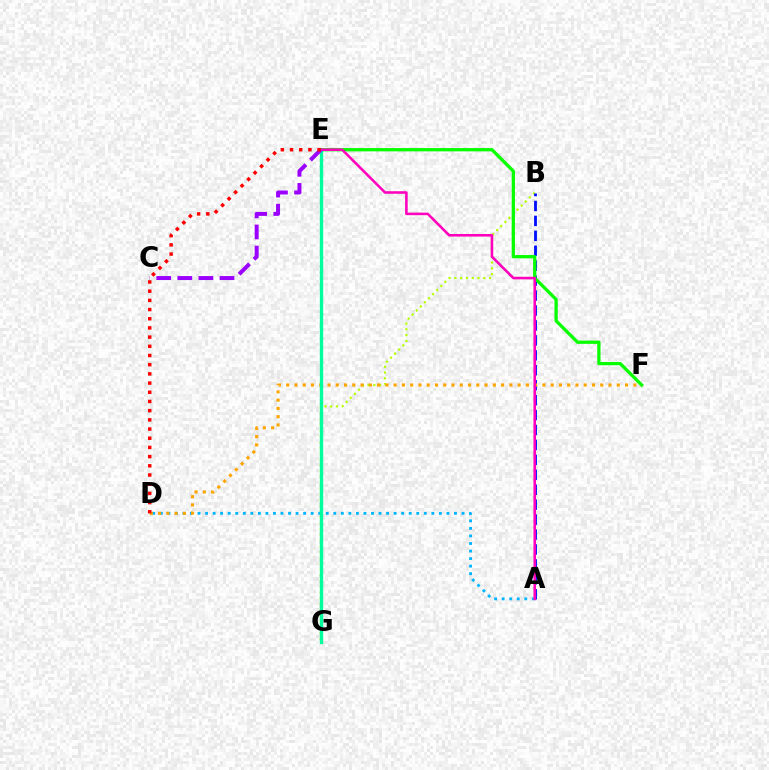{('B', 'G'): [{'color': '#b3ff00', 'line_style': 'dotted', 'thickness': 1.57}], ('A', 'B'): [{'color': '#0010ff', 'line_style': 'dashed', 'thickness': 2.03}], ('A', 'D'): [{'color': '#00b5ff', 'line_style': 'dotted', 'thickness': 2.05}], ('E', 'F'): [{'color': '#08ff00', 'line_style': 'solid', 'thickness': 2.36}], ('D', 'F'): [{'color': '#ffa500', 'line_style': 'dotted', 'thickness': 2.25}], ('E', 'G'): [{'color': '#00ff9d', 'line_style': 'solid', 'thickness': 2.41}], ('A', 'E'): [{'color': '#ff00bd', 'line_style': 'solid', 'thickness': 1.85}], ('C', 'E'): [{'color': '#9b00ff', 'line_style': 'dashed', 'thickness': 2.86}], ('D', 'E'): [{'color': '#ff0000', 'line_style': 'dotted', 'thickness': 2.5}]}